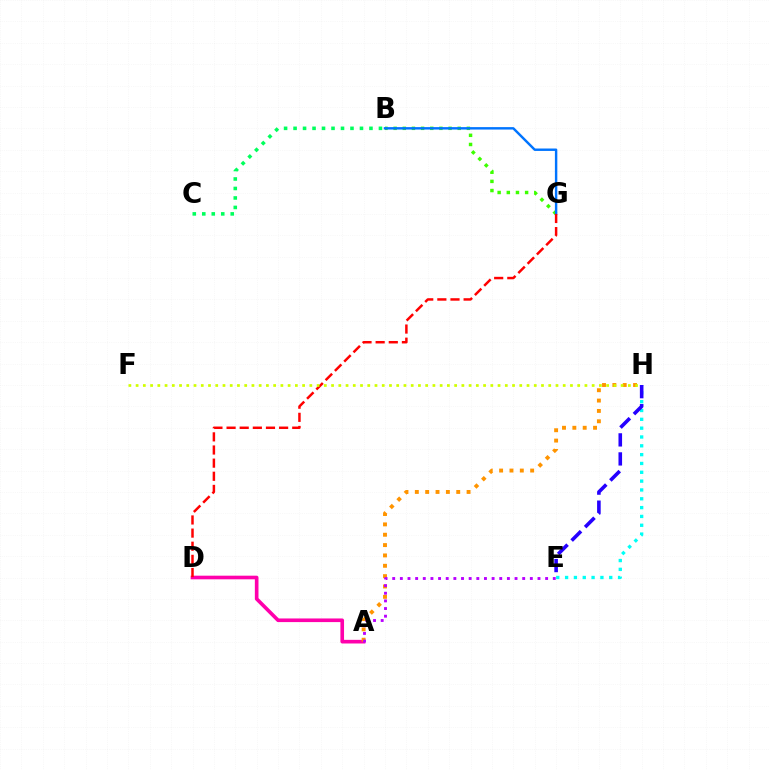{('B', 'G'): [{'color': '#3dff00', 'line_style': 'dotted', 'thickness': 2.49}, {'color': '#0074ff', 'line_style': 'solid', 'thickness': 1.75}], ('B', 'C'): [{'color': '#00ff5c', 'line_style': 'dotted', 'thickness': 2.58}], ('A', 'D'): [{'color': '#ff00ac', 'line_style': 'solid', 'thickness': 2.62}], ('A', 'H'): [{'color': '#ff9400', 'line_style': 'dotted', 'thickness': 2.81}], ('A', 'E'): [{'color': '#b900ff', 'line_style': 'dotted', 'thickness': 2.08}], ('D', 'G'): [{'color': '#ff0000', 'line_style': 'dashed', 'thickness': 1.78}], ('E', 'H'): [{'color': '#00fff6', 'line_style': 'dotted', 'thickness': 2.4}, {'color': '#2500ff', 'line_style': 'dashed', 'thickness': 2.59}], ('F', 'H'): [{'color': '#d1ff00', 'line_style': 'dotted', 'thickness': 1.97}]}